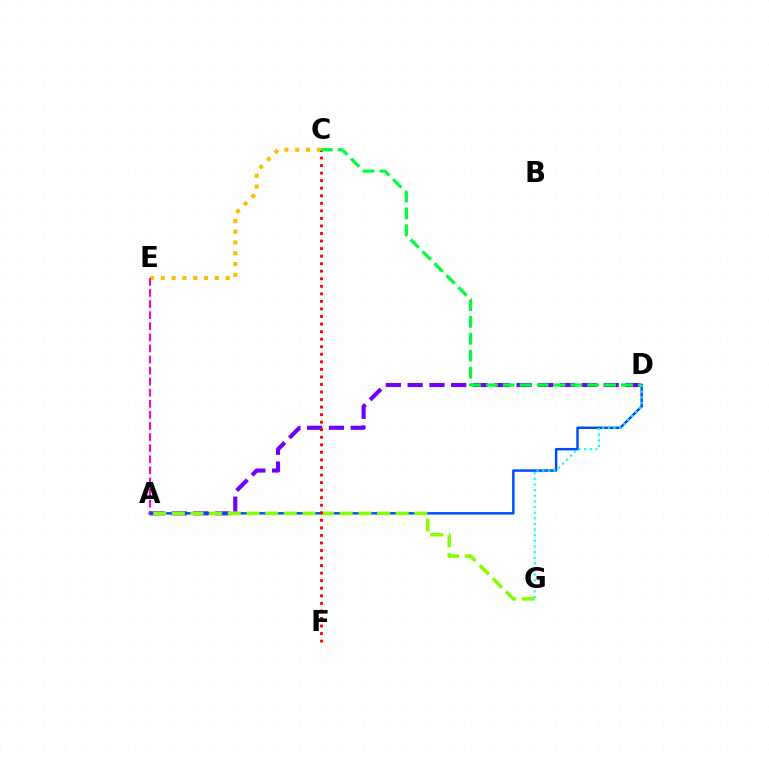{('A', 'D'): [{'color': '#7200ff', 'line_style': 'dashed', 'thickness': 2.96}, {'color': '#004bff', 'line_style': 'solid', 'thickness': 1.76}], ('C', 'E'): [{'color': '#ffbd00', 'line_style': 'dotted', 'thickness': 2.93}], ('A', 'G'): [{'color': '#84ff00', 'line_style': 'dashed', 'thickness': 2.53}], ('C', 'F'): [{'color': '#ff0000', 'line_style': 'dotted', 'thickness': 2.05}], ('C', 'D'): [{'color': '#00ff39', 'line_style': 'dashed', 'thickness': 2.29}], ('D', 'G'): [{'color': '#00fff6', 'line_style': 'dotted', 'thickness': 1.53}], ('A', 'E'): [{'color': '#ff00cf', 'line_style': 'dashed', 'thickness': 1.51}]}